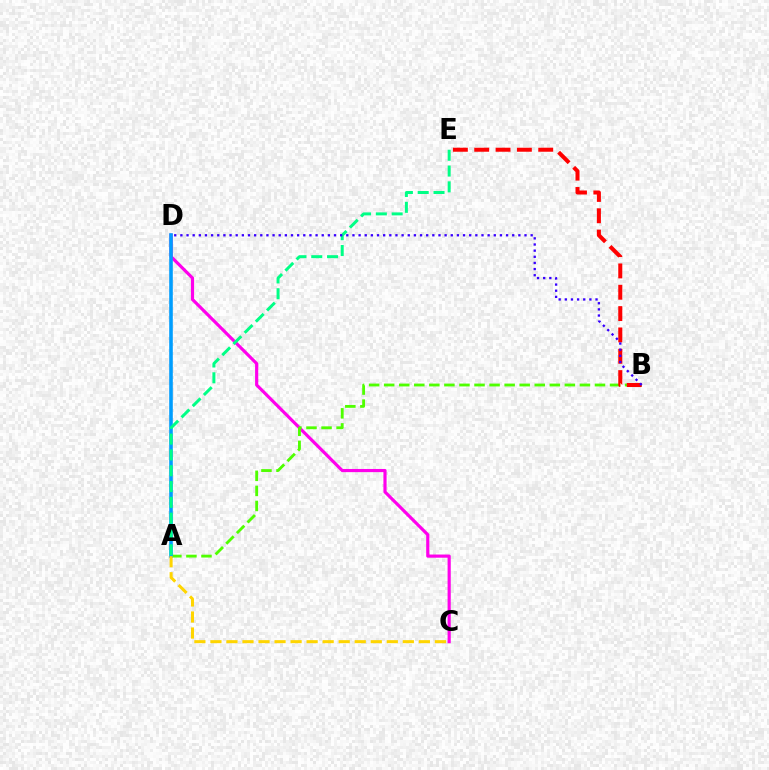{('C', 'D'): [{'color': '#ff00ed', 'line_style': 'solid', 'thickness': 2.28}], ('A', 'B'): [{'color': '#4fff00', 'line_style': 'dashed', 'thickness': 2.05}], ('A', 'D'): [{'color': '#009eff', 'line_style': 'solid', 'thickness': 2.59}], ('A', 'E'): [{'color': '#00ff86', 'line_style': 'dashed', 'thickness': 2.15}], ('B', 'E'): [{'color': '#ff0000', 'line_style': 'dashed', 'thickness': 2.9}], ('B', 'D'): [{'color': '#3700ff', 'line_style': 'dotted', 'thickness': 1.67}], ('A', 'C'): [{'color': '#ffd500', 'line_style': 'dashed', 'thickness': 2.18}]}